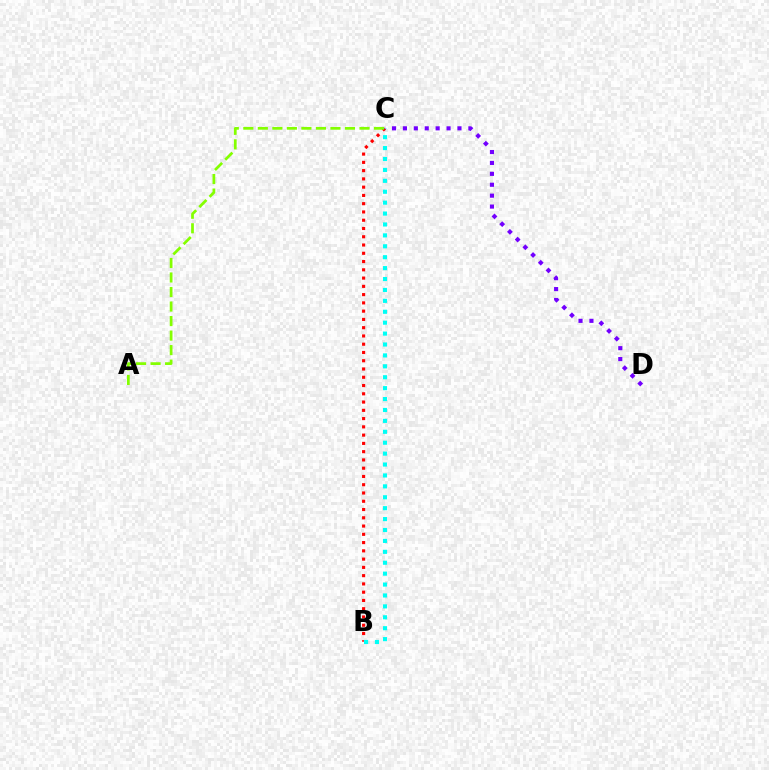{('B', 'C'): [{'color': '#ff0000', 'line_style': 'dotted', 'thickness': 2.25}, {'color': '#00fff6', 'line_style': 'dotted', 'thickness': 2.96}], ('A', 'C'): [{'color': '#84ff00', 'line_style': 'dashed', 'thickness': 1.97}], ('C', 'D'): [{'color': '#7200ff', 'line_style': 'dotted', 'thickness': 2.96}]}